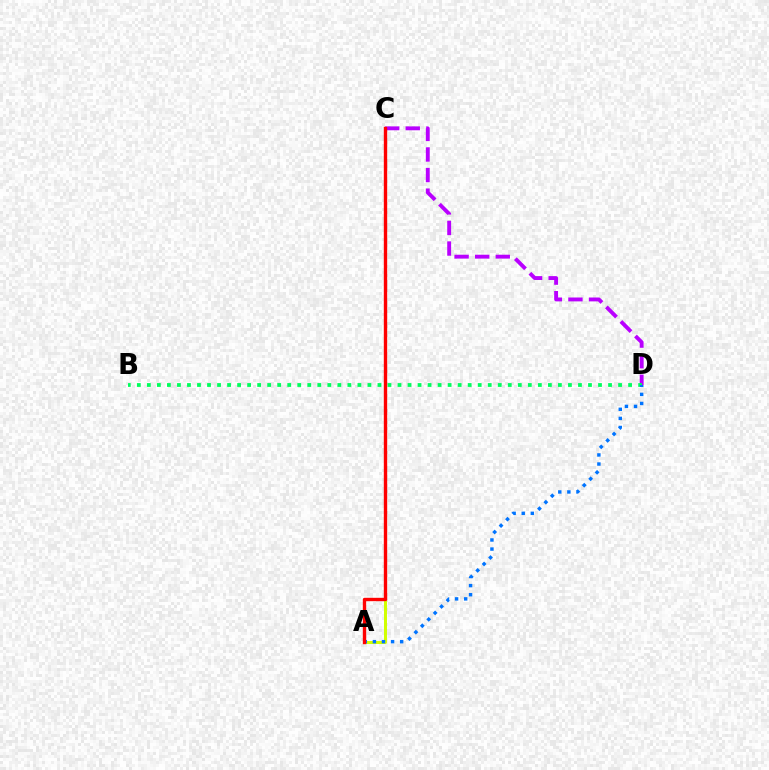{('A', 'C'): [{'color': '#d1ff00', 'line_style': 'solid', 'thickness': 2.17}, {'color': '#ff0000', 'line_style': 'solid', 'thickness': 2.42}], ('C', 'D'): [{'color': '#b900ff', 'line_style': 'dashed', 'thickness': 2.8}], ('B', 'D'): [{'color': '#00ff5c', 'line_style': 'dotted', 'thickness': 2.72}], ('A', 'D'): [{'color': '#0074ff', 'line_style': 'dotted', 'thickness': 2.47}]}